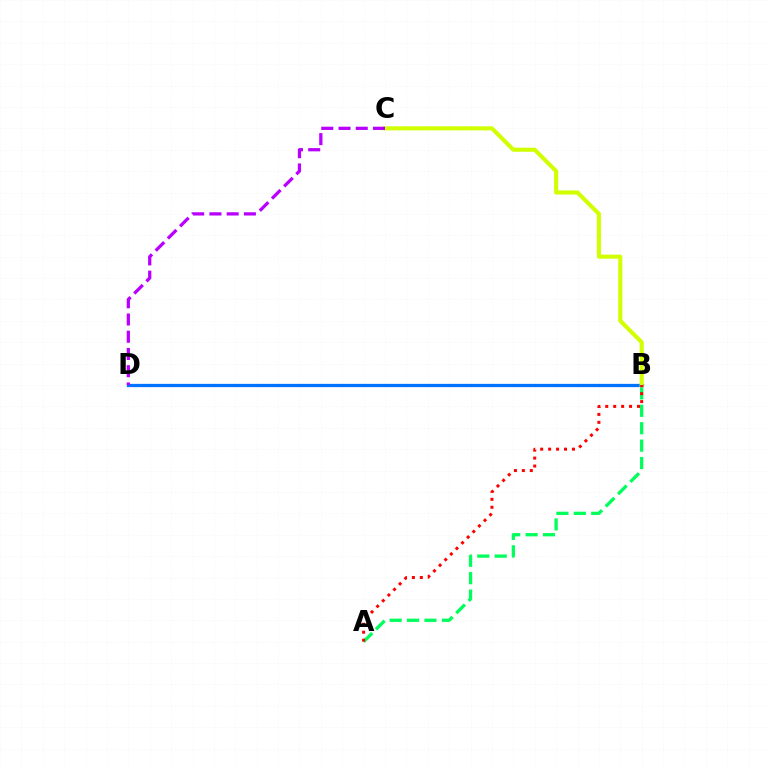{('B', 'D'): [{'color': '#0074ff', 'line_style': 'solid', 'thickness': 2.35}], ('B', 'C'): [{'color': '#d1ff00', 'line_style': 'solid', 'thickness': 2.94}], ('A', 'B'): [{'color': '#00ff5c', 'line_style': 'dashed', 'thickness': 2.37}, {'color': '#ff0000', 'line_style': 'dotted', 'thickness': 2.16}], ('C', 'D'): [{'color': '#b900ff', 'line_style': 'dashed', 'thickness': 2.34}]}